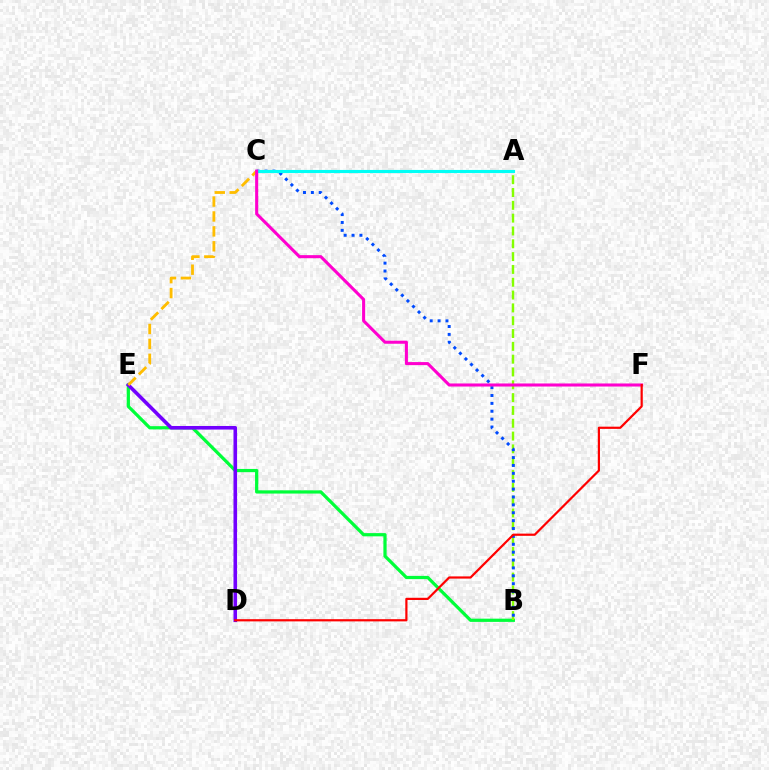{('B', 'E'): [{'color': '#00ff39', 'line_style': 'solid', 'thickness': 2.33}], ('A', 'B'): [{'color': '#84ff00', 'line_style': 'dashed', 'thickness': 1.74}], ('B', 'C'): [{'color': '#004bff', 'line_style': 'dotted', 'thickness': 2.14}], ('A', 'C'): [{'color': '#00fff6', 'line_style': 'solid', 'thickness': 2.25}], ('D', 'E'): [{'color': '#7200ff', 'line_style': 'solid', 'thickness': 2.58}], ('C', 'E'): [{'color': '#ffbd00', 'line_style': 'dashed', 'thickness': 2.03}], ('C', 'F'): [{'color': '#ff00cf', 'line_style': 'solid', 'thickness': 2.2}], ('D', 'F'): [{'color': '#ff0000', 'line_style': 'solid', 'thickness': 1.59}]}